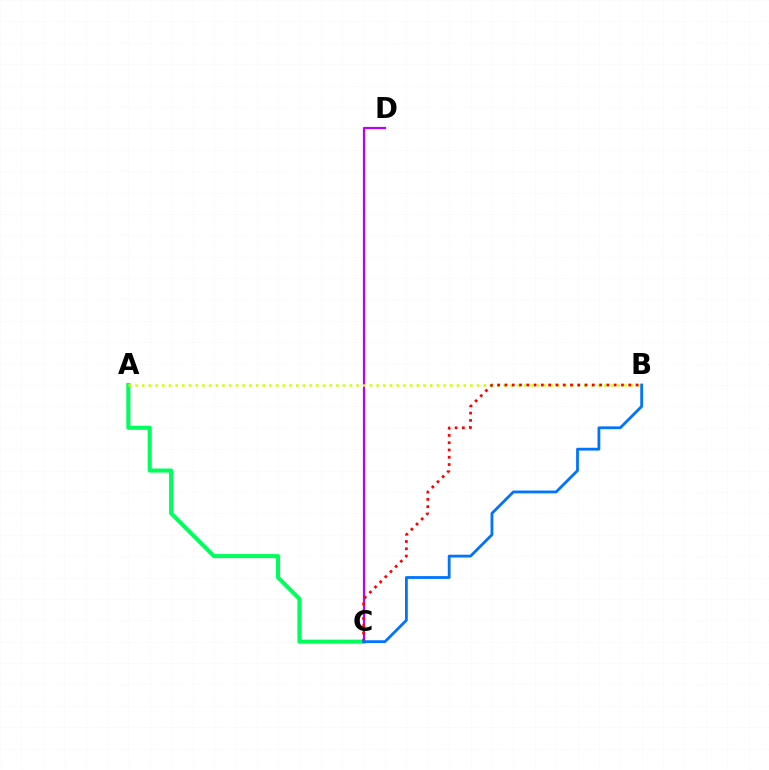{('C', 'D'): [{'color': '#b900ff', 'line_style': 'solid', 'thickness': 1.59}], ('A', 'C'): [{'color': '#00ff5c', 'line_style': 'solid', 'thickness': 2.93}], ('A', 'B'): [{'color': '#d1ff00', 'line_style': 'dotted', 'thickness': 1.82}], ('B', 'C'): [{'color': '#ff0000', 'line_style': 'dotted', 'thickness': 1.98}, {'color': '#0074ff', 'line_style': 'solid', 'thickness': 2.02}]}